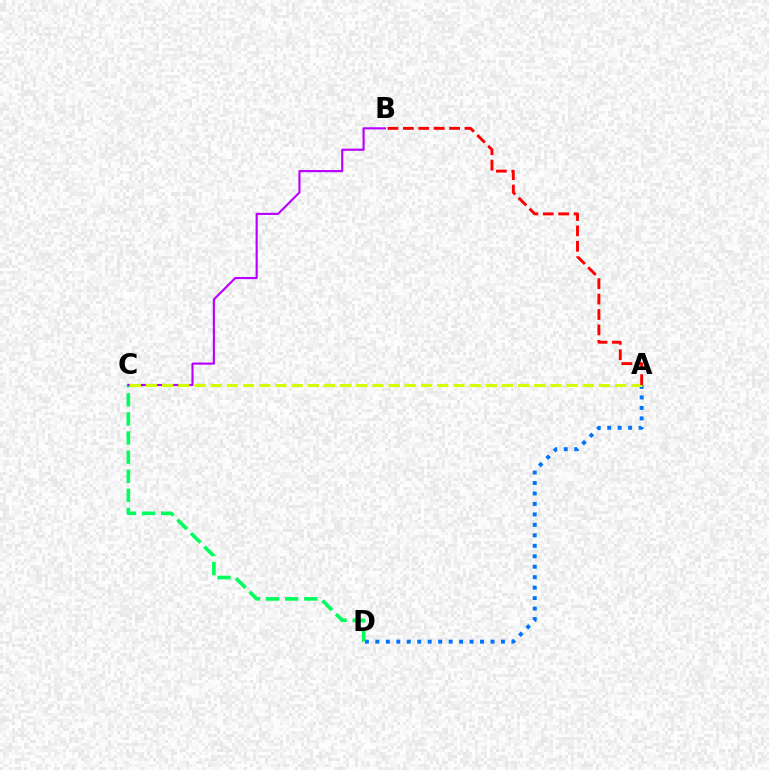{('A', 'D'): [{'color': '#0074ff', 'line_style': 'dotted', 'thickness': 2.84}], ('C', 'D'): [{'color': '#00ff5c', 'line_style': 'dashed', 'thickness': 2.6}], ('B', 'C'): [{'color': '#b900ff', 'line_style': 'solid', 'thickness': 1.54}], ('A', 'C'): [{'color': '#d1ff00', 'line_style': 'dashed', 'thickness': 2.2}], ('A', 'B'): [{'color': '#ff0000', 'line_style': 'dashed', 'thickness': 2.09}]}